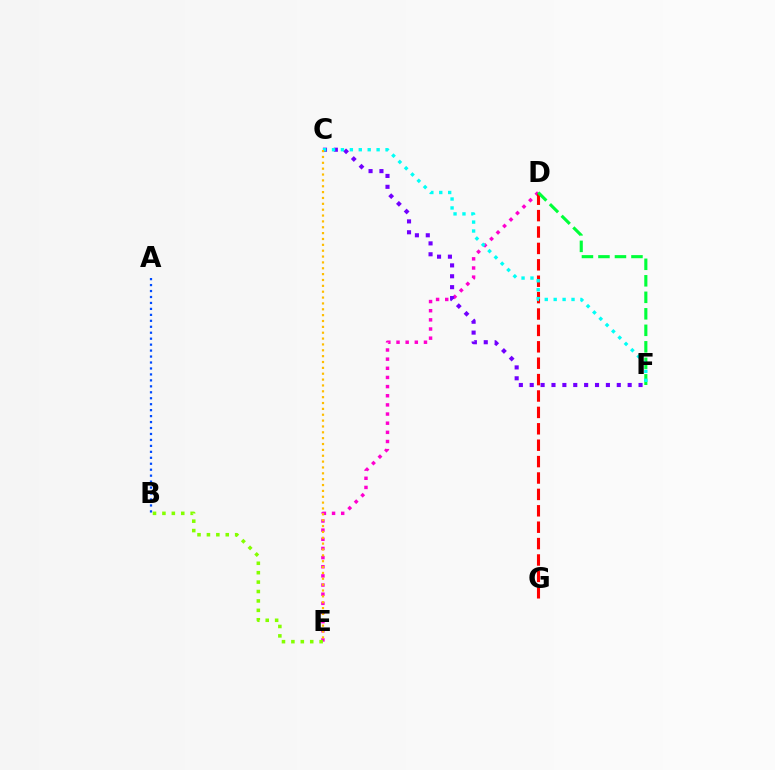{('D', 'E'): [{'color': '#ff00cf', 'line_style': 'dotted', 'thickness': 2.49}], ('C', 'F'): [{'color': '#7200ff', 'line_style': 'dotted', 'thickness': 2.96}, {'color': '#00fff6', 'line_style': 'dotted', 'thickness': 2.42}], ('D', 'G'): [{'color': '#ff0000', 'line_style': 'dashed', 'thickness': 2.23}], ('D', 'F'): [{'color': '#00ff39', 'line_style': 'dashed', 'thickness': 2.24}], ('B', 'E'): [{'color': '#84ff00', 'line_style': 'dotted', 'thickness': 2.56}], ('A', 'B'): [{'color': '#004bff', 'line_style': 'dotted', 'thickness': 1.62}], ('C', 'E'): [{'color': '#ffbd00', 'line_style': 'dotted', 'thickness': 1.59}]}